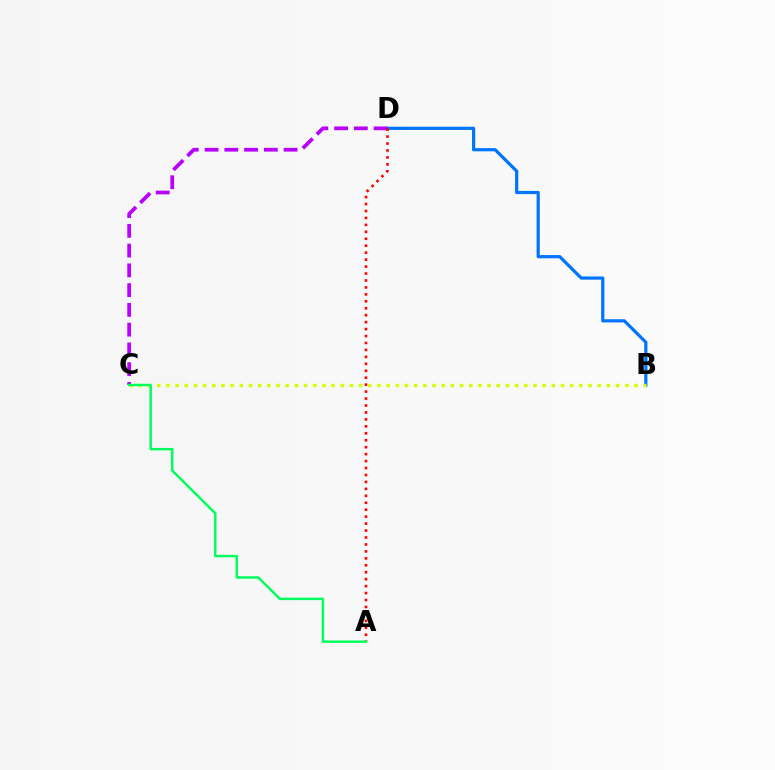{('B', 'D'): [{'color': '#0074ff', 'line_style': 'solid', 'thickness': 2.3}], ('B', 'C'): [{'color': '#d1ff00', 'line_style': 'dotted', 'thickness': 2.49}], ('C', 'D'): [{'color': '#b900ff', 'line_style': 'dashed', 'thickness': 2.68}], ('A', 'D'): [{'color': '#ff0000', 'line_style': 'dotted', 'thickness': 1.89}], ('A', 'C'): [{'color': '#00ff5c', 'line_style': 'solid', 'thickness': 1.77}]}